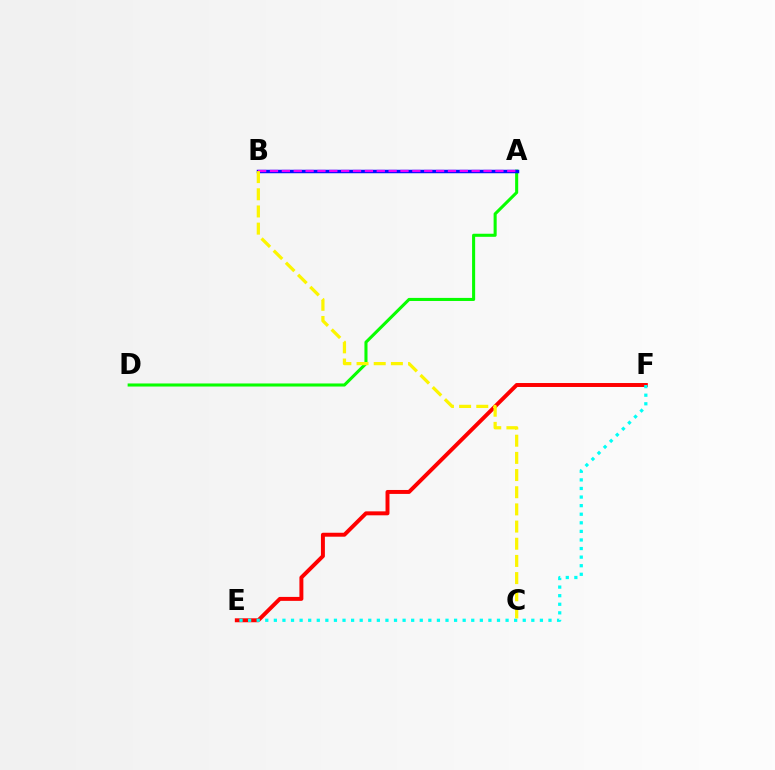{('A', 'D'): [{'color': '#08ff00', 'line_style': 'solid', 'thickness': 2.21}], ('E', 'F'): [{'color': '#ff0000', 'line_style': 'solid', 'thickness': 2.84}, {'color': '#00fff6', 'line_style': 'dotted', 'thickness': 2.33}], ('A', 'B'): [{'color': '#0010ff', 'line_style': 'solid', 'thickness': 2.5}, {'color': '#ee00ff', 'line_style': 'dashed', 'thickness': 1.61}], ('B', 'C'): [{'color': '#fcf500', 'line_style': 'dashed', 'thickness': 2.33}]}